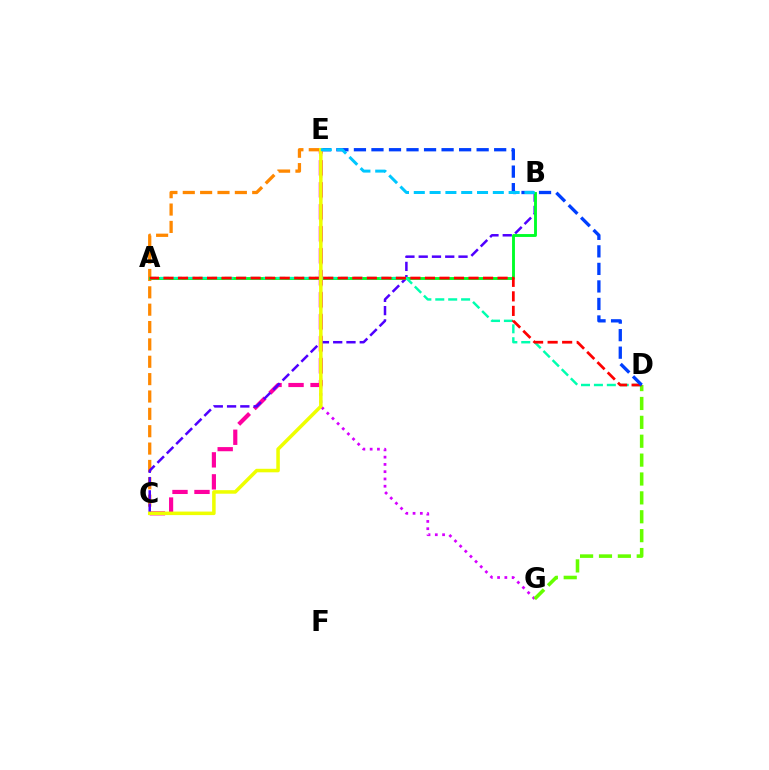{('E', 'G'): [{'color': '#d600ff', 'line_style': 'dotted', 'thickness': 1.98}], ('C', 'E'): [{'color': '#ff00a0', 'line_style': 'dashed', 'thickness': 2.99}, {'color': '#ff8800', 'line_style': 'dashed', 'thickness': 2.36}, {'color': '#eeff00', 'line_style': 'solid', 'thickness': 2.54}], ('D', 'G'): [{'color': '#66ff00', 'line_style': 'dashed', 'thickness': 2.57}], ('B', 'C'): [{'color': '#4f00ff', 'line_style': 'dashed', 'thickness': 1.8}], ('A', 'B'): [{'color': '#00ff27', 'line_style': 'solid', 'thickness': 2.08}], ('A', 'D'): [{'color': '#00ffaf', 'line_style': 'dashed', 'thickness': 1.75}, {'color': '#ff0000', 'line_style': 'dashed', 'thickness': 1.97}], ('D', 'E'): [{'color': '#003fff', 'line_style': 'dashed', 'thickness': 2.38}], ('B', 'E'): [{'color': '#00c7ff', 'line_style': 'dashed', 'thickness': 2.15}]}